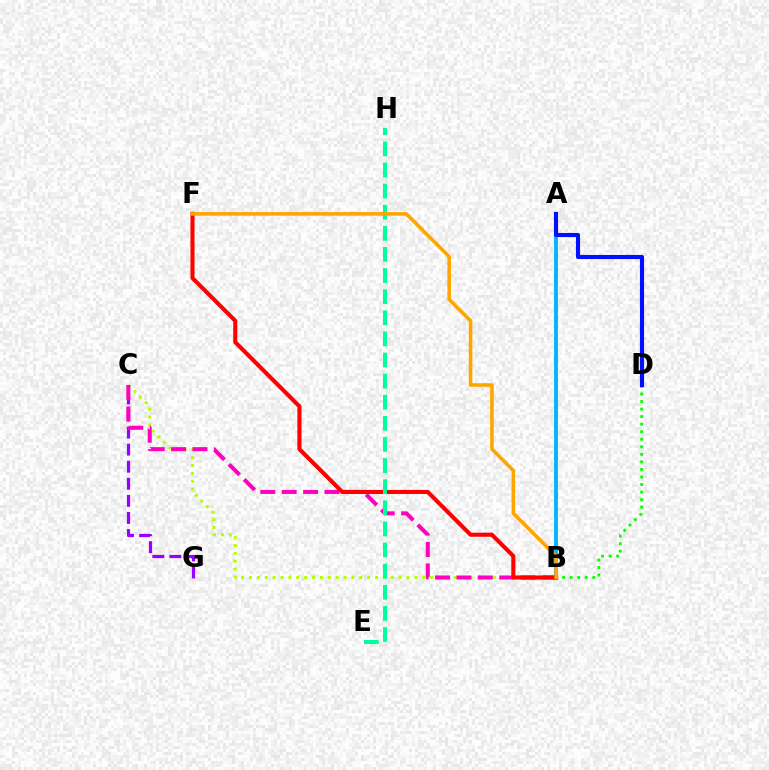{('A', 'B'): [{'color': '#00b5ff', 'line_style': 'solid', 'thickness': 2.78}], ('B', 'D'): [{'color': '#08ff00', 'line_style': 'dotted', 'thickness': 2.05}], ('B', 'C'): [{'color': '#b3ff00', 'line_style': 'dotted', 'thickness': 2.14}, {'color': '#ff00bd', 'line_style': 'dashed', 'thickness': 2.91}], ('C', 'G'): [{'color': '#9b00ff', 'line_style': 'dashed', 'thickness': 2.32}], ('B', 'F'): [{'color': '#ff0000', 'line_style': 'solid', 'thickness': 2.94}, {'color': '#ffa500', 'line_style': 'solid', 'thickness': 2.57}], ('E', 'H'): [{'color': '#00ff9d', 'line_style': 'dashed', 'thickness': 2.87}], ('A', 'D'): [{'color': '#0010ff', 'line_style': 'solid', 'thickness': 2.97}]}